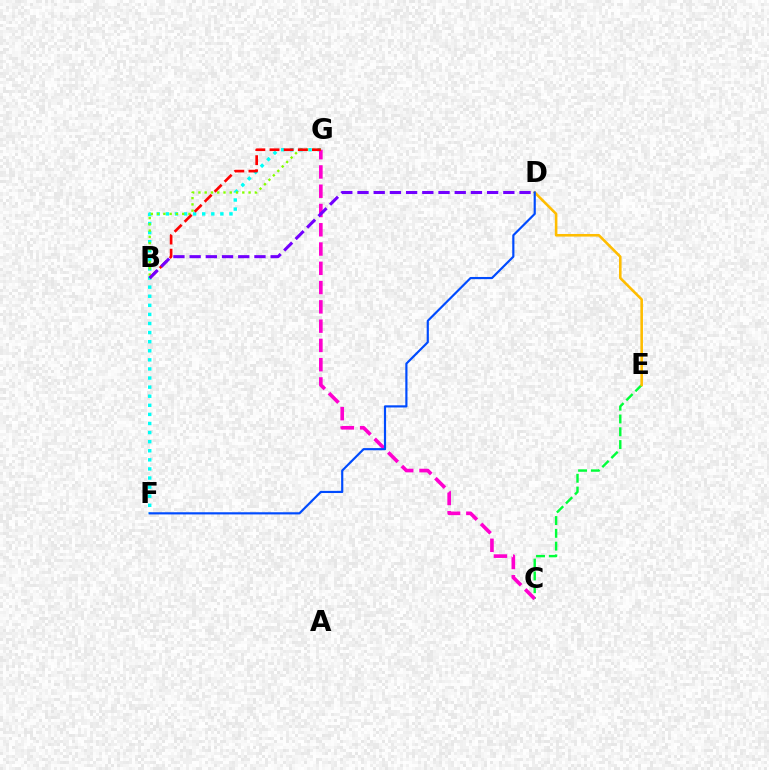{('F', 'G'): [{'color': '#00fff6', 'line_style': 'dotted', 'thickness': 2.47}], ('C', 'E'): [{'color': '#00ff39', 'line_style': 'dashed', 'thickness': 1.74}], ('C', 'G'): [{'color': '#ff00cf', 'line_style': 'dashed', 'thickness': 2.62}], ('D', 'E'): [{'color': '#ffbd00', 'line_style': 'solid', 'thickness': 1.86}], ('D', 'F'): [{'color': '#004bff', 'line_style': 'solid', 'thickness': 1.56}], ('B', 'G'): [{'color': '#84ff00', 'line_style': 'dotted', 'thickness': 1.7}, {'color': '#ff0000', 'line_style': 'dashed', 'thickness': 1.92}], ('B', 'D'): [{'color': '#7200ff', 'line_style': 'dashed', 'thickness': 2.2}]}